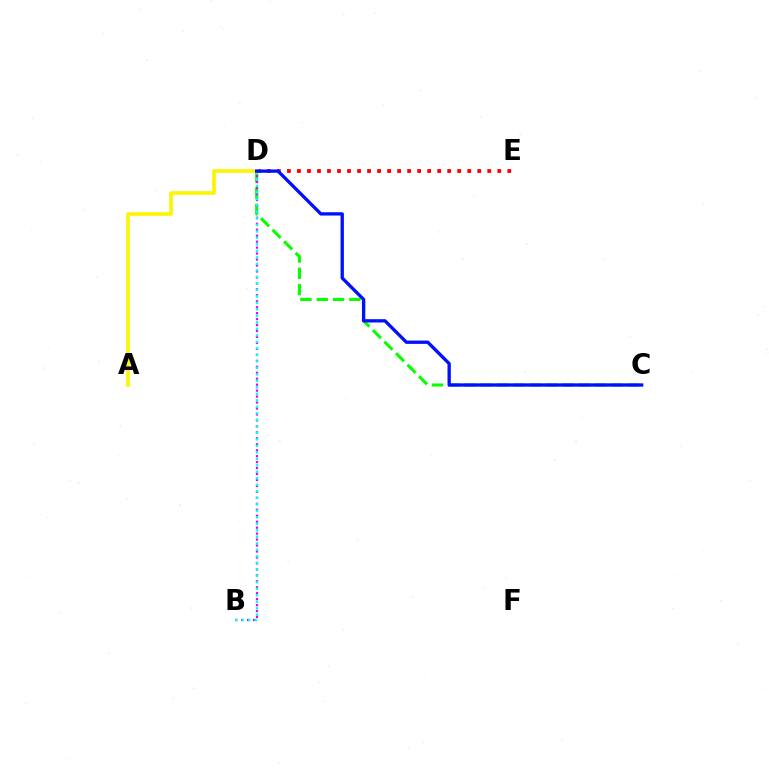{('C', 'D'): [{'color': '#08ff00', 'line_style': 'dashed', 'thickness': 2.22}, {'color': '#0010ff', 'line_style': 'solid', 'thickness': 2.39}], ('B', 'D'): [{'color': '#ee00ff', 'line_style': 'dotted', 'thickness': 1.62}, {'color': '#00fff6', 'line_style': 'dotted', 'thickness': 1.77}], ('D', 'E'): [{'color': '#ff0000', 'line_style': 'dotted', 'thickness': 2.72}], ('A', 'D'): [{'color': '#fcf500', 'line_style': 'solid', 'thickness': 2.59}]}